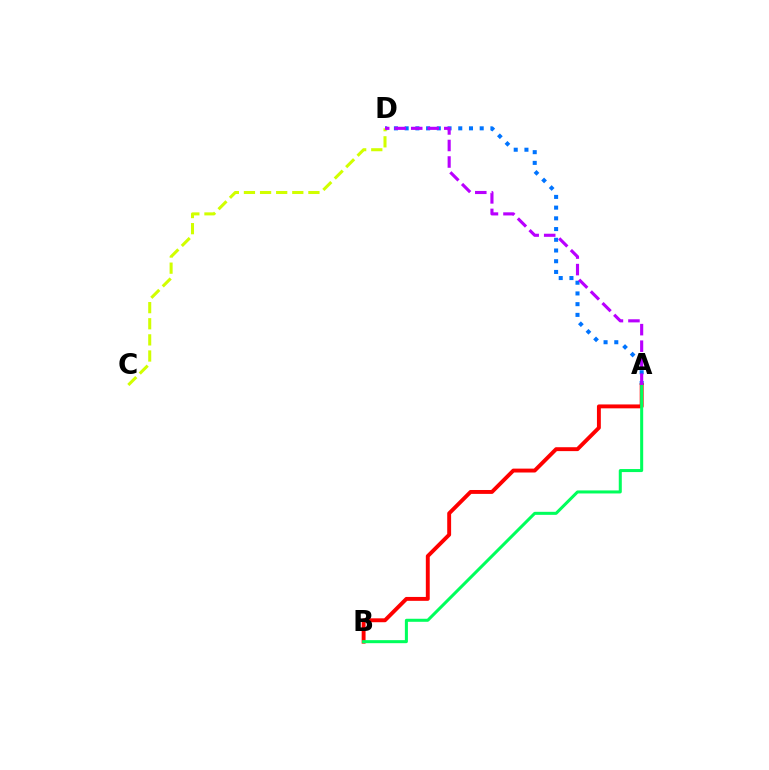{('A', 'D'): [{'color': '#0074ff', 'line_style': 'dotted', 'thickness': 2.91}, {'color': '#b900ff', 'line_style': 'dashed', 'thickness': 2.25}], ('C', 'D'): [{'color': '#d1ff00', 'line_style': 'dashed', 'thickness': 2.19}], ('A', 'B'): [{'color': '#ff0000', 'line_style': 'solid', 'thickness': 2.81}, {'color': '#00ff5c', 'line_style': 'solid', 'thickness': 2.18}]}